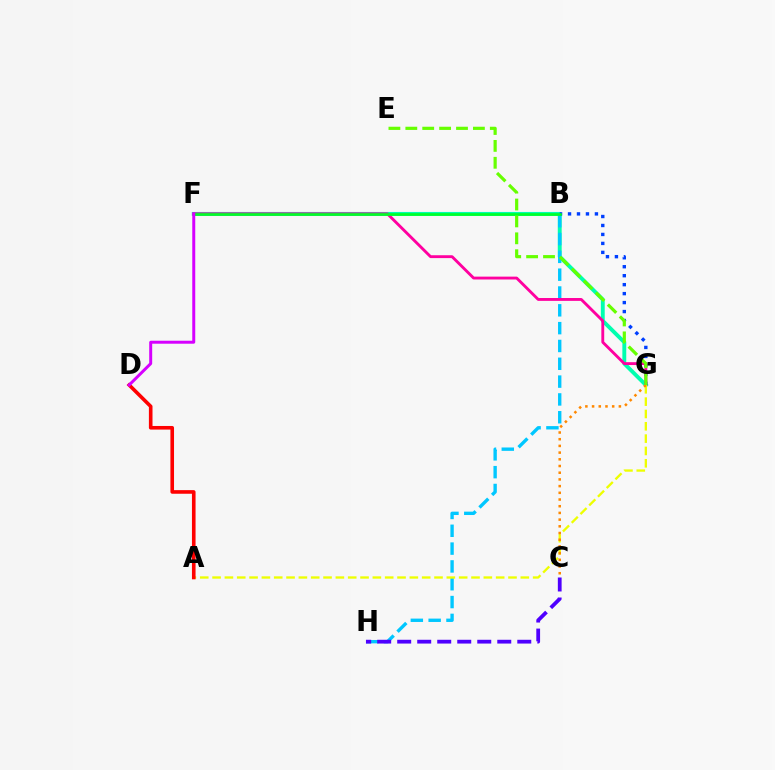{('F', 'G'): [{'color': '#00ffaf', 'line_style': 'solid', 'thickness': 2.8}, {'color': '#ff00a0', 'line_style': 'solid', 'thickness': 2.06}], ('B', 'H'): [{'color': '#00c7ff', 'line_style': 'dashed', 'thickness': 2.42}], ('B', 'G'): [{'color': '#003fff', 'line_style': 'dotted', 'thickness': 2.44}], ('C', 'H'): [{'color': '#4f00ff', 'line_style': 'dashed', 'thickness': 2.72}], ('A', 'G'): [{'color': '#eeff00', 'line_style': 'dashed', 'thickness': 1.68}], ('B', 'F'): [{'color': '#00ff27', 'line_style': 'solid', 'thickness': 1.92}], ('C', 'G'): [{'color': '#ff8800', 'line_style': 'dotted', 'thickness': 1.82}], ('A', 'D'): [{'color': '#ff0000', 'line_style': 'solid', 'thickness': 2.6}], ('D', 'F'): [{'color': '#d600ff', 'line_style': 'solid', 'thickness': 2.15}], ('E', 'G'): [{'color': '#66ff00', 'line_style': 'dashed', 'thickness': 2.3}]}